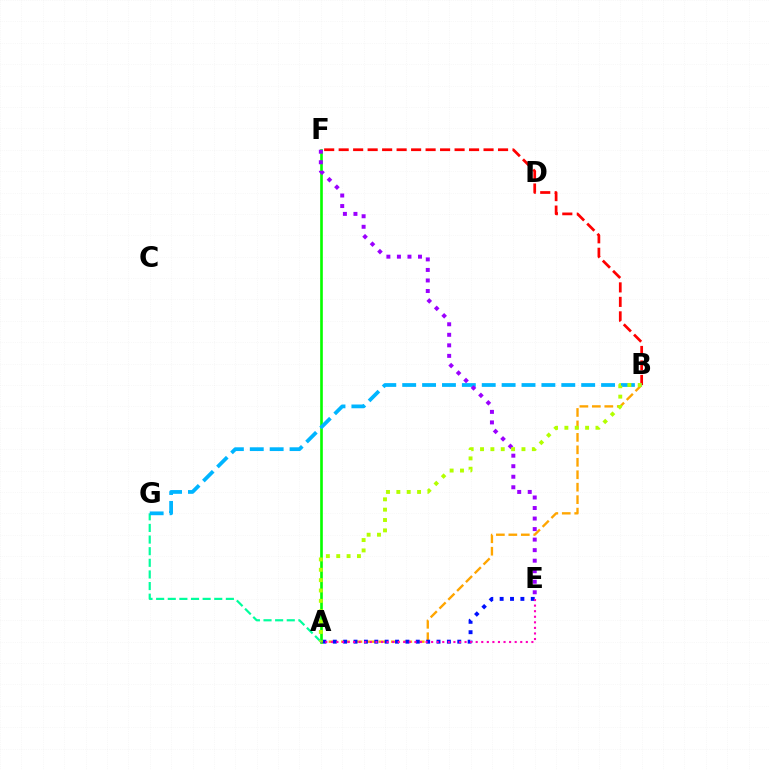{('A', 'B'): [{'color': '#ffa500', 'line_style': 'dashed', 'thickness': 1.69}, {'color': '#b3ff00', 'line_style': 'dotted', 'thickness': 2.81}], ('A', 'E'): [{'color': '#0010ff', 'line_style': 'dotted', 'thickness': 2.82}, {'color': '#ff00bd', 'line_style': 'dotted', 'thickness': 1.51}], ('B', 'F'): [{'color': '#ff0000', 'line_style': 'dashed', 'thickness': 1.97}], ('A', 'F'): [{'color': '#08ff00', 'line_style': 'solid', 'thickness': 1.91}], ('A', 'G'): [{'color': '#00ff9d', 'line_style': 'dashed', 'thickness': 1.58}], ('B', 'G'): [{'color': '#00b5ff', 'line_style': 'dashed', 'thickness': 2.7}], ('E', 'F'): [{'color': '#9b00ff', 'line_style': 'dotted', 'thickness': 2.86}]}